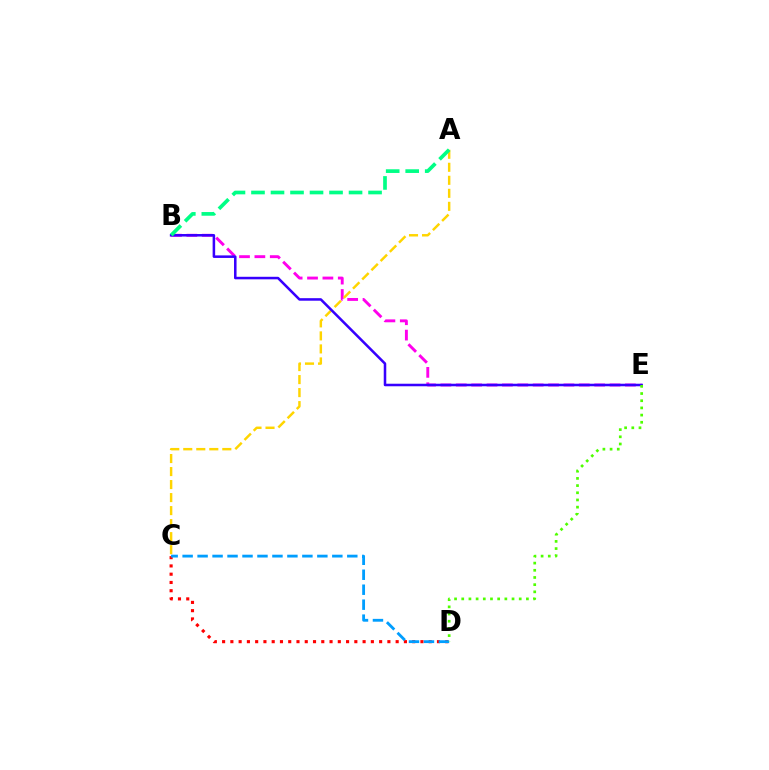{('B', 'E'): [{'color': '#ff00ed', 'line_style': 'dashed', 'thickness': 2.09}, {'color': '#3700ff', 'line_style': 'solid', 'thickness': 1.83}], ('A', 'C'): [{'color': '#ffd500', 'line_style': 'dashed', 'thickness': 1.77}], ('C', 'D'): [{'color': '#ff0000', 'line_style': 'dotted', 'thickness': 2.25}, {'color': '#009eff', 'line_style': 'dashed', 'thickness': 2.03}], ('D', 'E'): [{'color': '#4fff00', 'line_style': 'dotted', 'thickness': 1.95}], ('A', 'B'): [{'color': '#00ff86', 'line_style': 'dashed', 'thickness': 2.65}]}